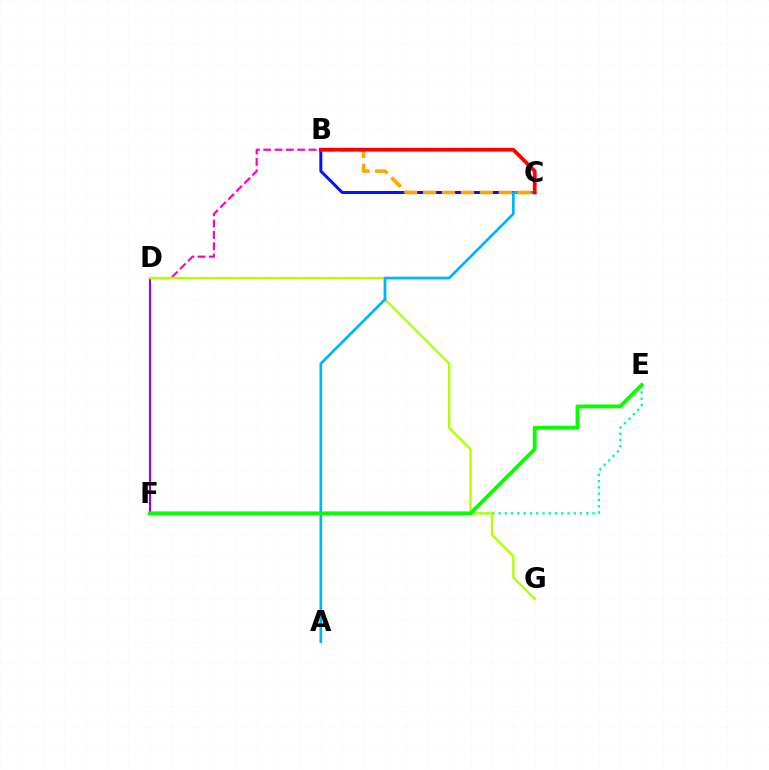{('E', 'F'): [{'color': '#00ff9d', 'line_style': 'dotted', 'thickness': 1.7}, {'color': '#08ff00', 'line_style': 'solid', 'thickness': 2.77}], ('B', 'D'): [{'color': '#ff00bd', 'line_style': 'dashed', 'thickness': 1.54}], ('D', 'F'): [{'color': '#9b00ff', 'line_style': 'solid', 'thickness': 1.53}], ('D', 'G'): [{'color': '#b3ff00', 'line_style': 'solid', 'thickness': 1.67}], ('B', 'C'): [{'color': '#0010ff', 'line_style': 'solid', 'thickness': 2.14}, {'color': '#ffa500', 'line_style': 'dashed', 'thickness': 2.57}, {'color': '#ff0000', 'line_style': 'solid', 'thickness': 2.71}], ('A', 'C'): [{'color': '#00b5ff', 'line_style': 'solid', 'thickness': 1.97}]}